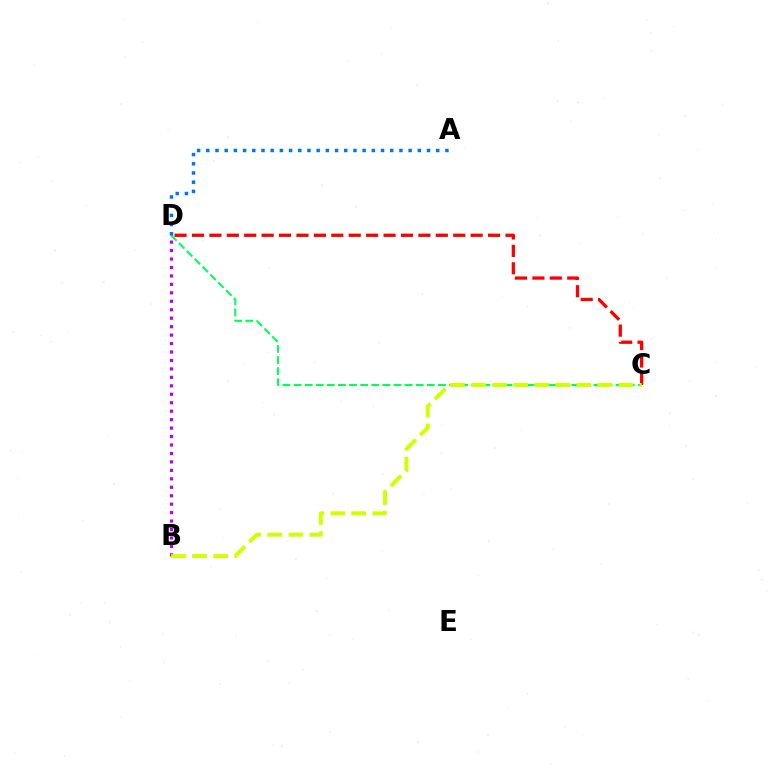{('C', 'D'): [{'color': '#00ff5c', 'line_style': 'dashed', 'thickness': 1.51}, {'color': '#ff0000', 'line_style': 'dashed', 'thickness': 2.37}], ('B', 'D'): [{'color': '#b900ff', 'line_style': 'dotted', 'thickness': 2.3}], ('A', 'D'): [{'color': '#0074ff', 'line_style': 'dotted', 'thickness': 2.5}], ('B', 'C'): [{'color': '#d1ff00', 'line_style': 'dashed', 'thickness': 2.86}]}